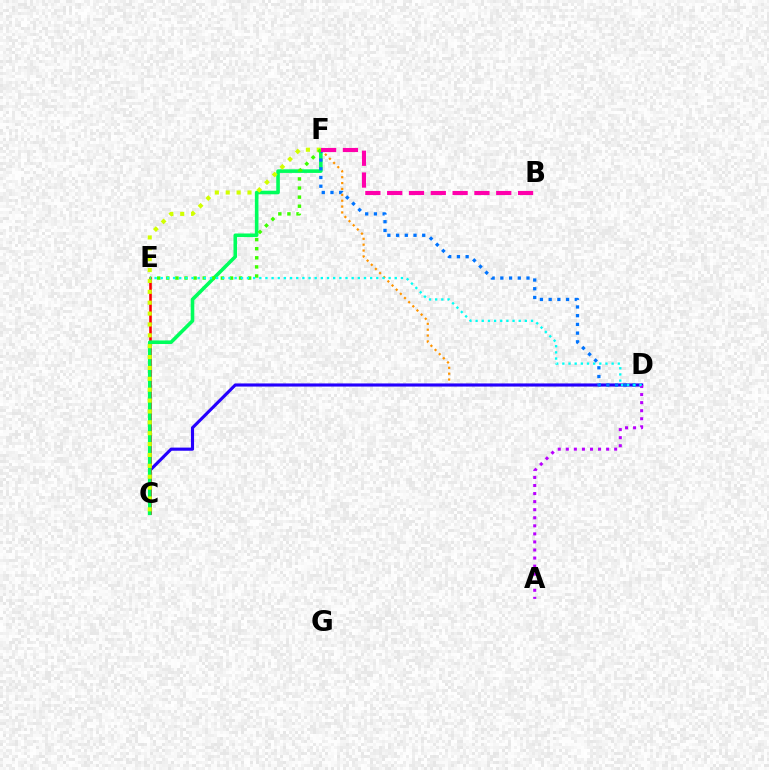{('D', 'F'): [{'color': '#ff9400', 'line_style': 'dotted', 'thickness': 1.6}, {'color': '#0074ff', 'line_style': 'dotted', 'thickness': 2.37}], ('C', 'D'): [{'color': '#2500ff', 'line_style': 'solid', 'thickness': 2.25}], ('C', 'E'): [{'color': '#ff0000', 'line_style': 'solid', 'thickness': 1.87}], ('C', 'F'): [{'color': '#00ff5c', 'line_style': 'solid', 'thickness': 2.59}, {'color': '#d1ff00', 'line_style': 'dotted', 'thickness': 2.96}], ('E', 'F'): [{'color': '#3dff00', 'line_style': 'dotted', 'thickness': 2.47}], ('B', 'F'): [{'color': '#ff00ac', 'line_style': 'dashed', 'thickness': 2.96}], ('A', 'D'): [{'color': '#b900ff', 'line_style': 'dotted', 'thickness': 2.19}], ('D', 'E'): [{'color': '#00fff6', 'line_style': 'dotted', 'thickness': 1.67}]}